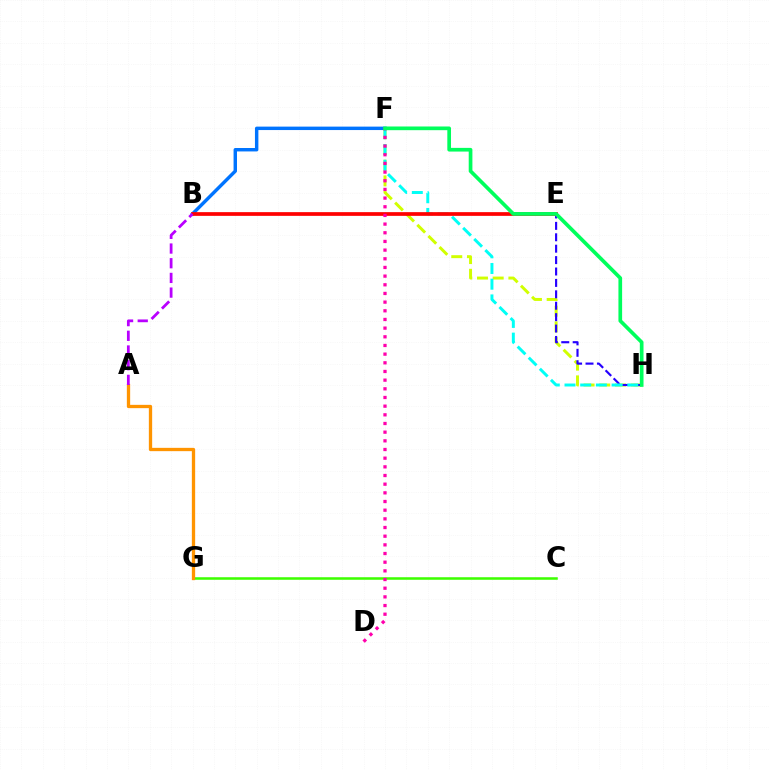{('F', 'H'): [{'color': '#d1ff00', 'line_style': 'dashed', 'thickness': 2.13}, {'color': '#00fff6', 'line_style': 'dashed', 'thickness': 2.13}, {'color': '#00ff5c', 'line_style': 'solid', 'thickness': 2.66}], ('E', 'H'): [{'color': '#2500ff', 'line_style': 'dashed', 'thickness': 1.55}], ('C', 'G'): [{'color': '#3dff00', 'line_style': 'solid', 'thickness': 1.83}], ('B', 'F'): [{'color': '#0074ff', 'line_style': 'solid', 'thickness': 2.47}], ('B', 'E'): [{'color': '#ff0000', 'line_style': 'solid', 'thickness': 2.67}], ('D', 'F'): [{'color': '#ff00ac', 'line_style': 'dotted', 'thickness': 2.36}], ('A', 'G'): [{'color': '#ff9400', 'line_style': 'solid', 'thickness': 2.38}], ('A', 'B'): [{'color': '#b900ff', 'line_style': 'dashed', 'thickness': 2.0}]}